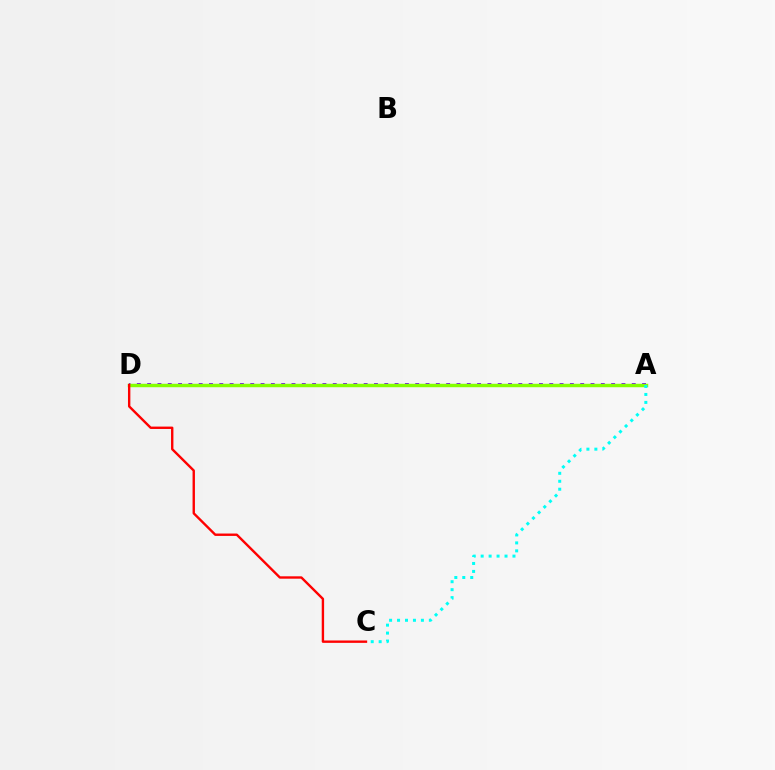{('A', 'D'): [{'color': '#7200ff', 'line_style': 'dotted', 'thickness': 2.8}, {'color': '#84ff00', 'line_style': 'solid', 'thickness': 2.49}], ('C', 'D'): [{'color': '#ff0000', 'line_style': 'solid', 'thickness': 1.72}], ('A', 'C'): [{'color': '#00fff6', 'line_style': 'dotted', 'thickness': 2.16}]}